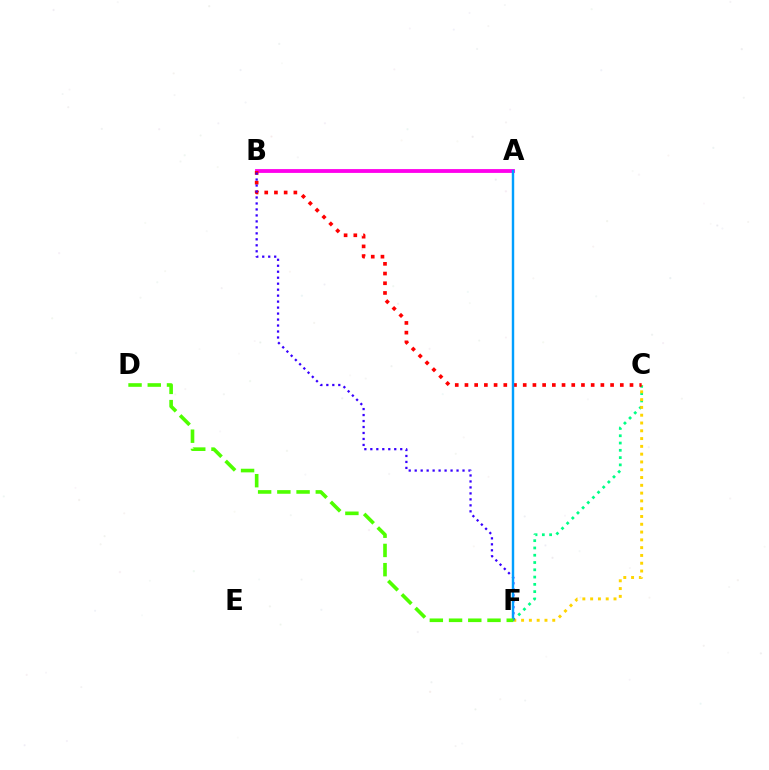{('C', 'F'): [{'color': '#00ff86', 'line_style': 'dotted', 'thickness': 1.98}, {'color': '#ffd500', 'line_style': 'dotted', 'thickness': 2.12}], ('A', 'B'): [{'color': '#ff00ed', 'line_style': 'solid', 'thickness': 2.75}], ('B', 'C'): [{'color': '#ff0000', 'line_style': 'dotted', 'thickness': 2.64}], ('B', 'F'): [{'color': '#3700ff', 'line_style': 'dotted', 'thickness': 1.62}], ('A', 'F'): [{'color': '#009eff', 'line_style': 'solid', 'thickness': 1.75}], ('D', 'F'): [{'color': '#4fff00', 'line_style': 'dashed', 'thickness': 2.61}]}